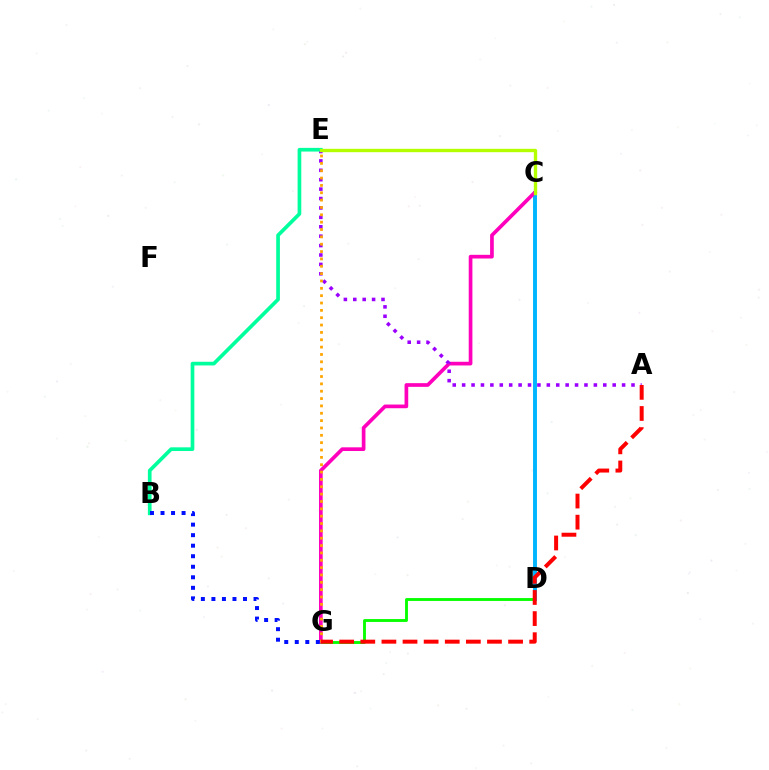{('D', 'G'): [{'color': '#08ff00', 'line_style': 'solid', 'thickness': 2.08}], ('C', 'D'): [{'color': '#00b5ff', 'line_style': 'solid', 'thickness': 2.81}], ('C', 'G'): [{'color': '#ff00bd', 'line_style': 'solid', 'thickness': 2.65}], ('A', 'E'): [{'color': '#9b00ff', 'line_style': 'dotted', 'thickness': 2.56}], ('B', 'E'): [{'color': '#00ff9d', 'line_style': 'solid', 'thickness': 2.65}], ('C', 'E'): [{'color': '#b3ff00', 'line_style': 'solid', 'thickness': 2.42}], ('E', 'G'): [{'color': '#ffa500', 'line_style': 'dotted', 'thickness': 2.0}], ('B', 'G'): [{'color': '#0010ff', 'line_style': 'dotted', 'thickness': 2.86}], ('A', 'G'): [{'color': '#ff0000', 'line_style': 'dashed', 'thickness': 2.87}]}